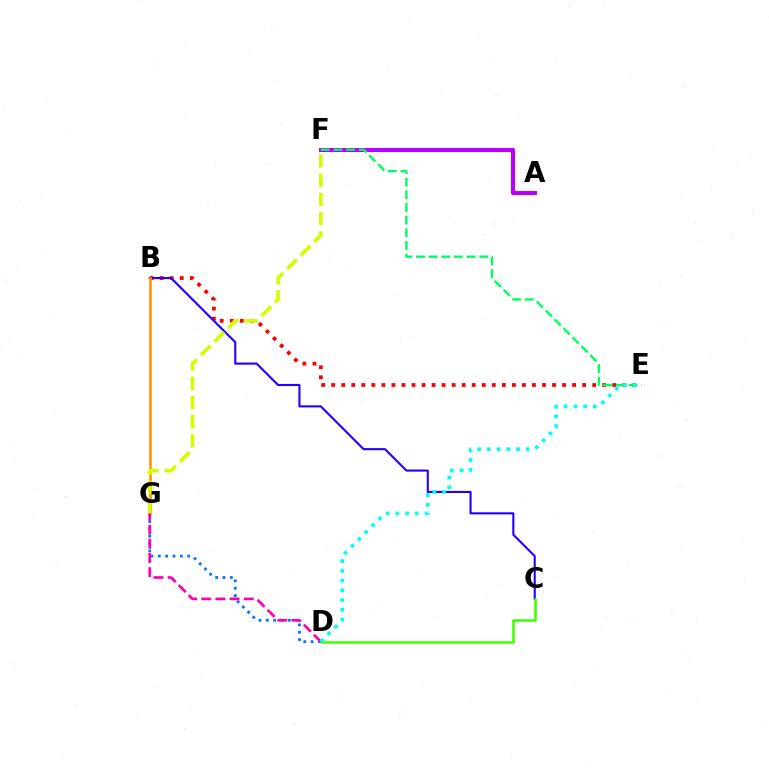{('B', 'E'): [{'color': '#ff0000', 'line_style': 'dotted', 'thickness': 2.73}], ('A', 'F'): [{'color': '#b900ff', 'line_style': 'solid', 'thickness': 2.93}], ('D', 'G'): [{'color': '#0074ff', 'line_style': 'dotted', 'thickness': 2.0}, {'color': '#ff00ac', 'line_style': 'dashed', 'thickness': 1.92}], ('B', 'C'): [{'color': '#2500ff', 'line_style': 'solid', 'thickness': 1.52}], ('E', 'F'): [{'color': '#00ff5c', 'line_style': 'dashed', 'thickness': 1.72}], ('B', 'G'): [{'color': '#ff9400', 'line_style': 'solid', 'thickness': 1.88}], ('C', 'D'): [{'color': '#3dff00', 'line_style': 'solid', 'thickness': 1.83}], ('D', 'E'): [{'color': '#00fff6', 'line_style': 'dotted', 'thickness': 2.64}], ('F', 'G'): [{'color': '#d1ff00', 'line_style': 'dashed', 'thickness': 2.61}]}